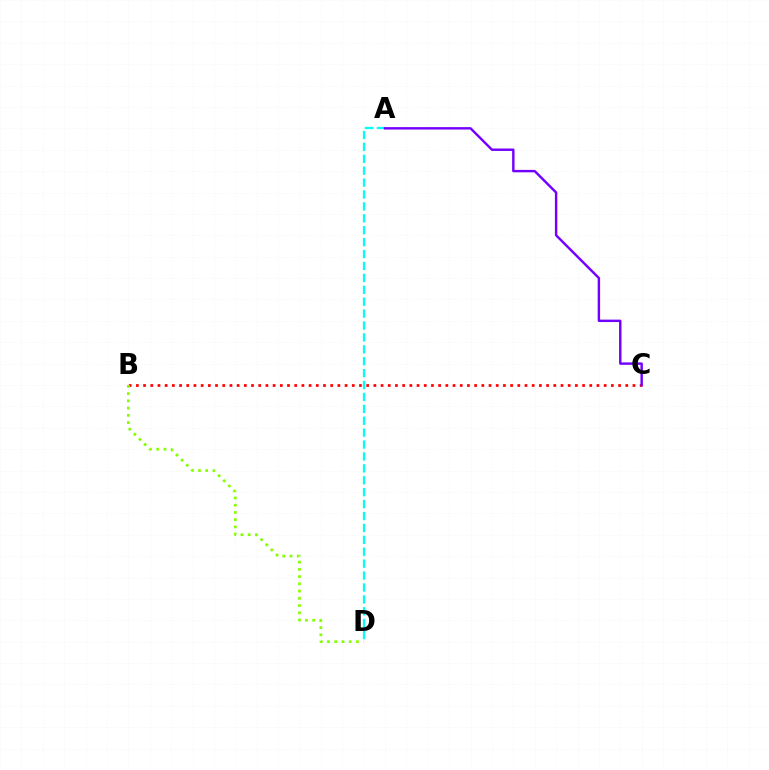{('B', 'C'): [{'color': '#ff0000', 'line_style': 'dotted', 'thickness': 1.96}], ('B', 'D'): [{'color': '#84ff00', 'line_style': 'dotted', 'thickness': 1.97}], ('A', 'D'): [{'color': '#00fff6', 'line_style': 'dashed', 'thickness': 1.62}], ('A', 'C'): [{'color': '#7200ff', 'line_style': 'solid', 'thickness': 1.74}]}